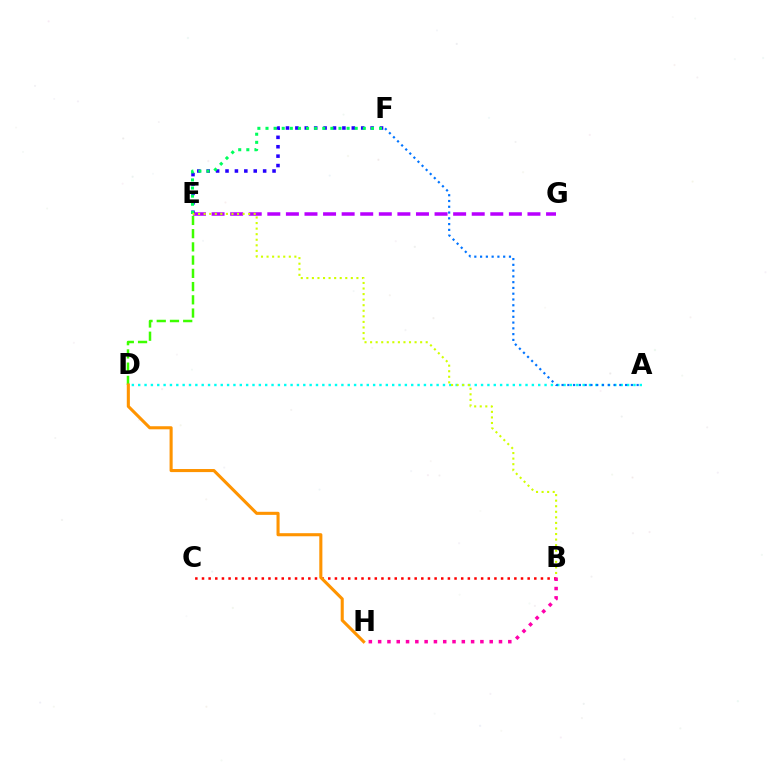{('E', 'G'): [{'color': '#b900ff', 'line_style': 'dashed', 'thickness': 2.52}], ('B', 'C'): [{'color': '#ff0000', 'line_style': 'dotted', 'thickness': 1.81}], ('D', 'E'): [{'color': '#3dff00', 'line_style': 'dashed', 'thickness': 1.8}], ('E', 'F'): [{'color': '#2500ff', 'line_style': 'dotted', 'thickness': 2.56}, {'color': '#00ff5c', 'line_style': 'dotted', 'thickness': 2.2}], ('A', 'D'): [{'color': '#00fff6', 'line_style': 'dotted', 'thickness': 1.73}], ('A', 'F'): [{'color': '#0074ff', 'line_style': 'dotted', 'thickness': 1.57}], ('B', 'H'): [{'color': '#ff00ac', 'line_style': 'dotted', 'thickness': 2.53}], ('B', 'E'): [{'color': '#d1ff00', 'line_style': 'dotted', 'thickness': 1.51}], ('D', 'H'): [{'color': '#ff9400', 'line_style': 'solid', 'thickness': 2.22}]}